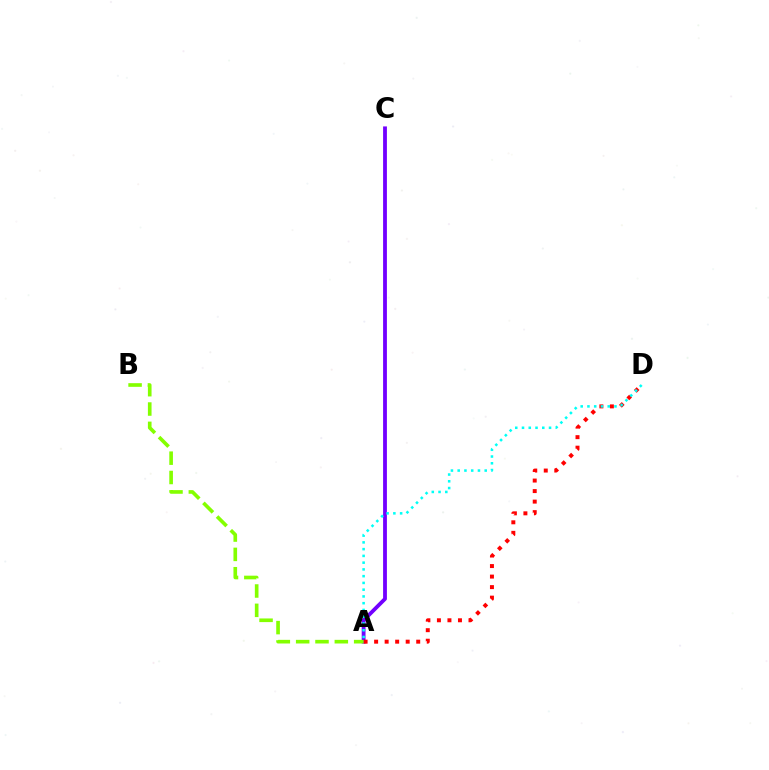{('A', 'C'): [{'color': '#7200ff', 'line_style': 'solid', 'thickness': 2.74}], ('A', 'D'): [{'color': '#ff0000', 'line_style': 'dotted', 'thickness': 2.86}, {'color': '#00fff6', 'line_style': 'dotted', 'thickness': 1.84}], ('A', 'B'): [{'color': '#84ff00', 'line_style': 'dashed', 'thickness': 2.63}]}